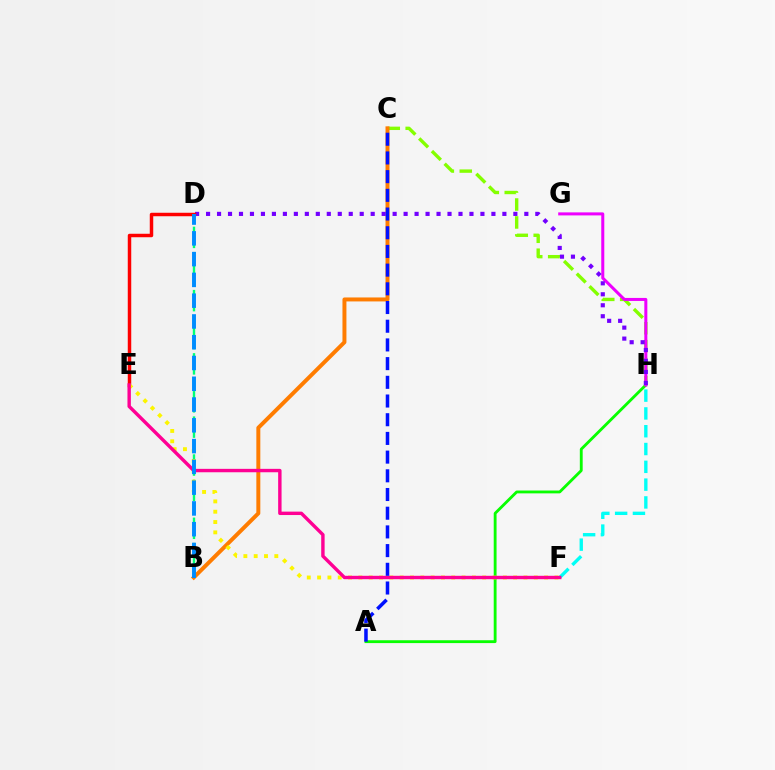{('C', 'H'): [{'color': '#84ff00', 'line_style': 'dashed', 'thickness': 2.44}], ('A', 'H'): [{'color': '#08ff00', 'line_style': 'solid', 'thickness': 2.05}], ('G', 'H'): [{'color': '#ee00ff', 'line_style': 'solid', 'thickness': 2.18}], ('B', 'C'): [{'color': '#ff7c00', 'line_style': 'solid', 'thickness': 2.86}], ('B', 'D'): [{'color': '#00ff74', 'line_style': 'dashed', 'thickness': 1.72}, {'color': '#008cff', 'line_style': 'dashed', 'thickness': 2.82}], ('D', 'H'): [{'color': '#7200ff', 'line_style': 'dotted', 'thickness': 2.98}], ('F', 'H'): [{'color': '#00fff6', 'line_style': 'dashed', 'thickness': 2.42}], ('D', 'E'): [{'color': '#ff0000', 'line_style': 'solid', 'thickness': 2.51}], ('E', 'F'): [{'color': '#fcf500', 'line_style': 'dotted', 'thickness': 2.8}, {'color': '#ff0094', 'line_style': 'solid', 'thickness': 2.45}], ('A', 'C'): [{'color': '#0010ff', 'line_style': 'dashed', 'thickness': 2.54}]}